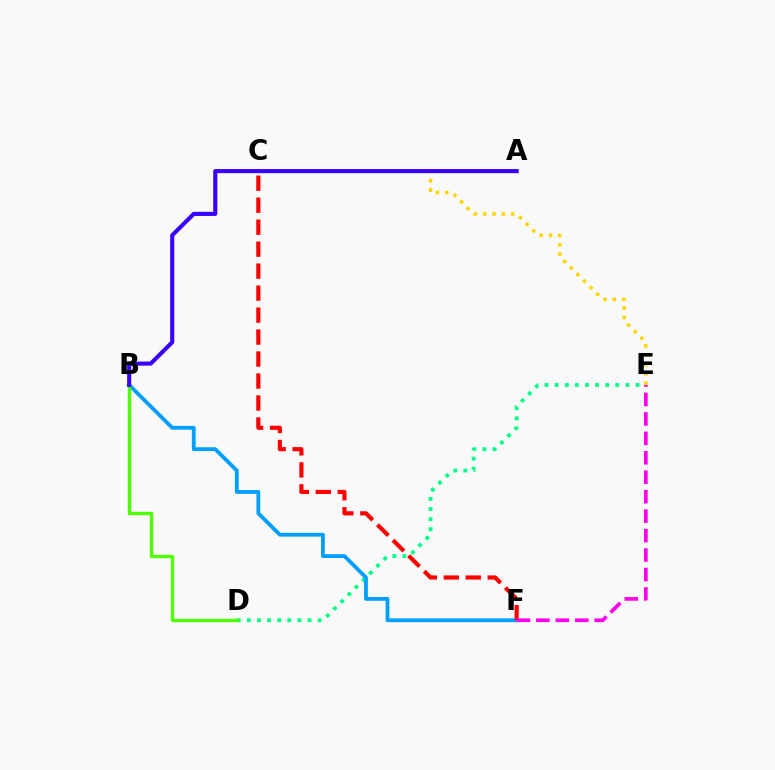{('D', 'E'): [{'color': '#00ff86', 'line_style': 'dotted', 'thickness': 2.75}], ('B', 'F'): [{'color': '#009eff', 'line_style': 'solid', 'thickness': 2.73}], ('C', 'E'): [{'color': '#ffd500', 'line_style': 'dotted', 'thickness': 2.54}], ('B', 'D'): [{'color': '#4fff00', 'line_style': 'solid', 'thickness': 2.42}], ('A', 'B'): [{'color': '#3700ff', 'line_style': 'solid', 'thickness': 2.94}], ('C', 'F'): [{'color': '#ff0000', 'line_style': 'dashed', 'thickness': 2.99}], ('E', 'F'): [{'color': '#ff00ed', 'line_style': 'dashed', 'thickness': 2.64}]}